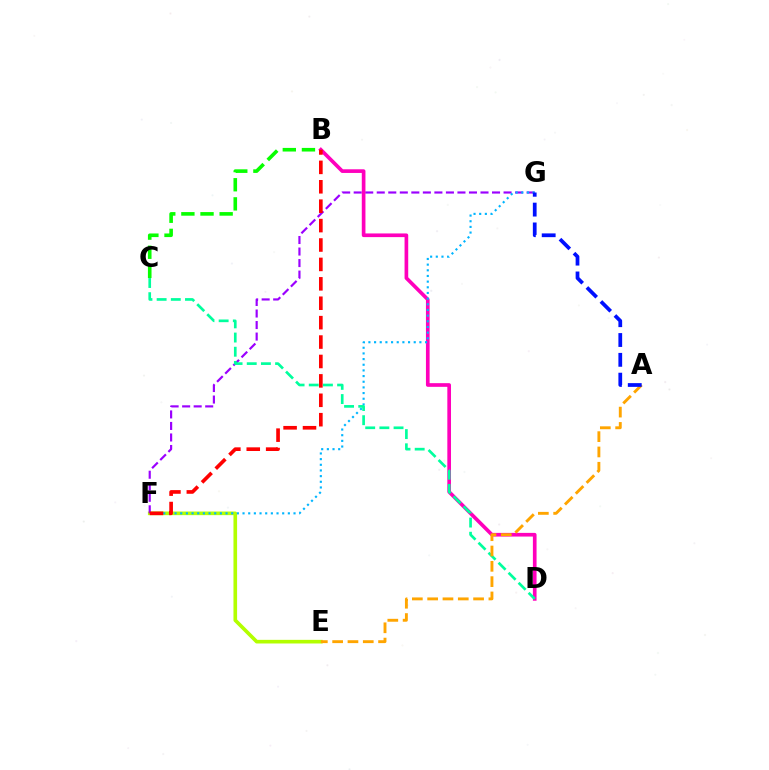{('E', 'F'): [{'color': '#b3ff00', 'line_style': 'solid', 'thickness': 2.62}], ('F', 'G'): [{'color': '#9b00ff', 'line_style': 'dashed', 'thickness': 1.57}, {'color': '#00b5ff', 'line_style': 'dotted', 'thickness': 1.54}], ('B', 'D'): [{'color': '#ff00bd', 'line_style': 'solid', 'thickness': 2.64}], ('B', 'F'): [{'color': '#ff0000', 'line_style': 'dashed', 'thickness': 2.64}], ('C', 'D'): [{'color': '#00ff9d', 'line_style': 'dashed', 'thickness': 1.93}], ('A', 'E'): [{'color': '#ffa500', 'line_style': 'dashed', 'thickness': 2.08}], ('A', 'G'): [{'color': '#0010ff', 'line_style': 'dashed', 'thickness': 2.69}], ('B', 'C'): [{'color': '#08ff00', 'line_style': 'dashed', 'thickness': 2.6}]}